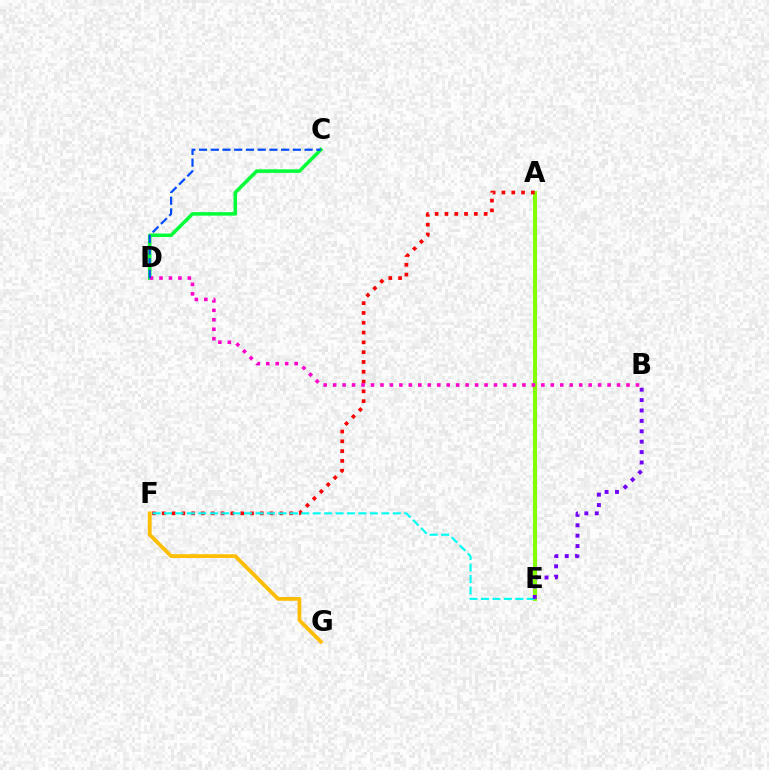{('C', 'D'): [{'color': '#00ff39', 'line_style': 'solid', 'thickness': 2.54}, {'color': '#004bff', 'line_style': 'dashed', 'thickness': 1.59}], ('A', 'E'): [{'color': '#84ff00', 'line_style': 'solid', 'thickness': 2.92}], ('A', 'F'): [{'color': '#ff0000', 'line_style': 'dotted', 'thickness': 2.66}], ('B', 'D'): [{'color': '#ff00cf', 'line_style': 'dotted', 'thickness': 2.57}], ('F', 'G'): [{'color': '#ffbd00', 'line_style': 'solid', 'thickness': 2.72}], ('E', 'F'): [{'color': '#00fff6', 'line_style': 'dashed', 'thickness': 1.55}], ('B', 'E'): [{'color': '#7200ff', 'line_style': 'dotted', 'thickness': 2.83}]}